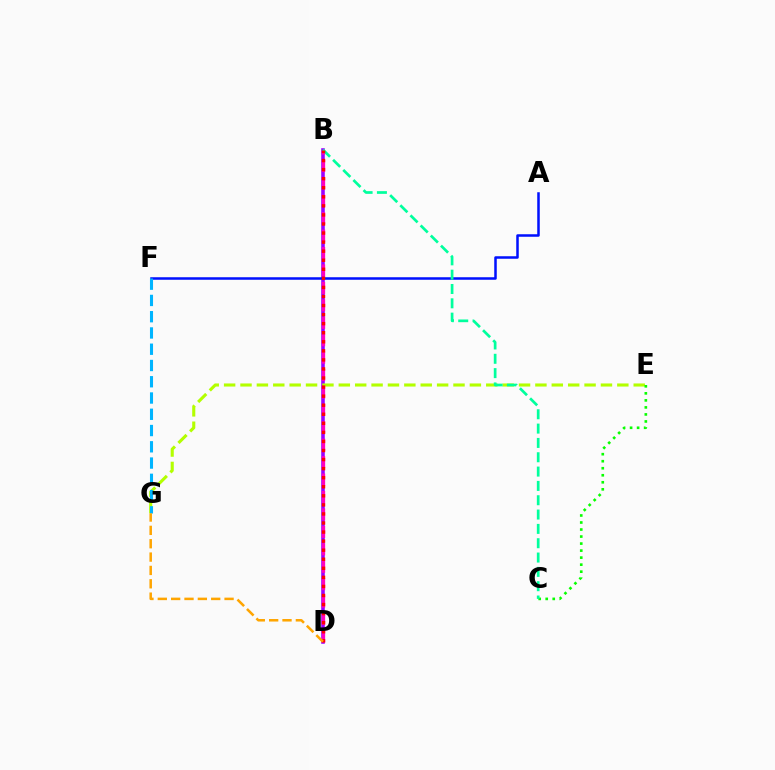{('B', 'D'): [{'color': '#9b00ff', 'line_style': 'solid', 'thickness': 2.57}, {'color': '#ff00bd', 'line_style': 'dashed', 'thickness': 2.37}, {'color': '#ff0000', 'line_style': 'dotted', 'thickness': 2.46}], ('A', 'F'): [{'color': '#0010ff', 'line_style': 'solid', 'thickness': 1.81}], ('E', 'G'): [{'color': '#b3ff00', 'line_style': 'dashed', 'thickness': 2.23}], ('C', 'E'): [{'color': '#08ff00', 'line_style': 'dotted', 'thickness': 1.91}], ('F', 'G'): [{'color': '#00b5ff', 'line_style': 'dashed', 'thickness': 2.21}], ('B', 'C'): [{'color': '#00ff9d', 'line_style': 'dashed', 'thickness': 1.95}], ('D', 'G'): [{'color': '#ffa500', 'line_style': 'dashed', 'thickness': 1.81}]}